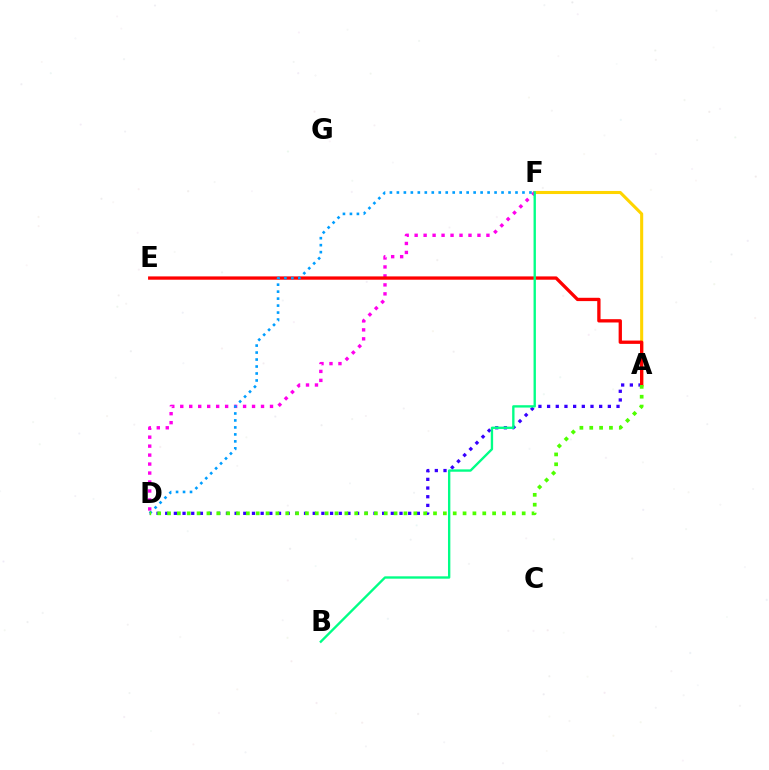{('A', 'F'): [{'color': '#ffd500', 'line_style': 'solid', 'thickness': 2.21}], ('A', 'D'): [{'color': '#3700ff', 'line_style': 'dotted', 'thickness': 2.36}, {'color': '#4fff00', 'line_style': 'dotted', 'thickness': 2.68}], ('D', 'F'): [{'color': '#ff00ed', 'line_style': 'dotted', 'thickness': 2.44}, {'color': '#009eff', 'line_style': 'dotted', 'thickness': 1.9}], ('A', 'E'): [{'color': '#ff0000', 'line_style': 'solid', 'thickness': 2.38}], ('B', 'F'): [{'color': '#00ff86', 'line_style': 'solid', 'thickness': 1.7}]}